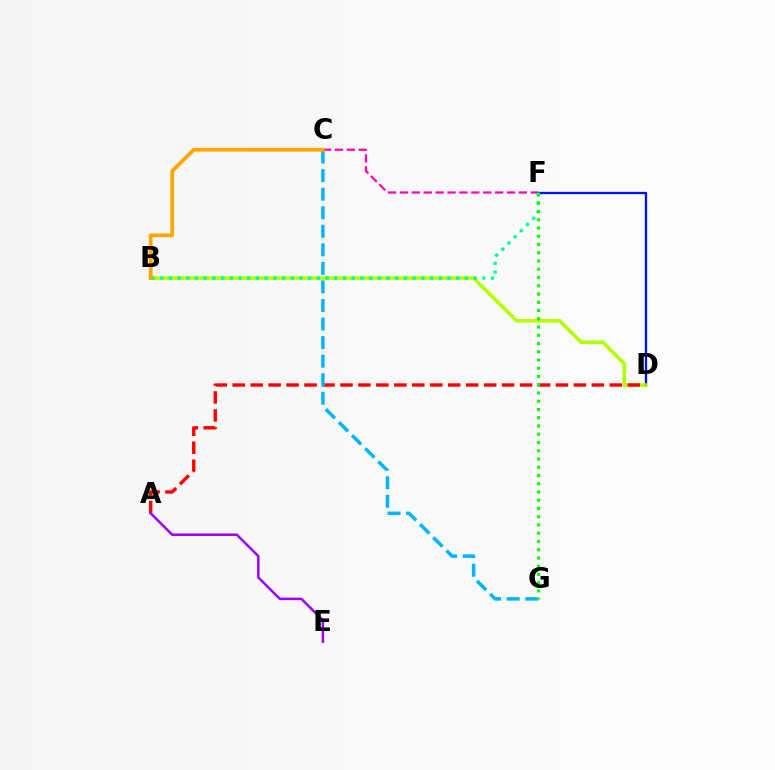{('C', 'F'): [{'color': '#ff00bd', 'line_style': 'dashed', 'thickness': 1.62}], ('D', 'F'): [{'color': '#0010ff', 'line_style': 'solid', 'thickness': 1.66}], ('B', 'D'): [{'color': '#b3ff00', 'line_style': 'solid', 'thickness': 2.61}], ('B', 'F'): [{'color': '#00ff9d', 'line_style': 'dotted', 'thickness': 2.37}], ('A', 'D'): [{'color': '#ff0000', 'line_style': 'dashed', 'thickness': 2.44}], ('C', 'G'): [{'color': '#00b5ff', 'line_style': 'dashed', 'thickness': 2.52}], ('F', 'G'): [{'color': '#08ff00', 'line_style': 'dotted', 'thickness': 2.24}], ('B', 'C'): [{'color': '#ffa500', 'line_style': 'solid', 'thickness': 2.71}], ('A', 'E'): [{'color': '#9b00ff', 'line_style': 'solid', 'thickness': 1.79}]}